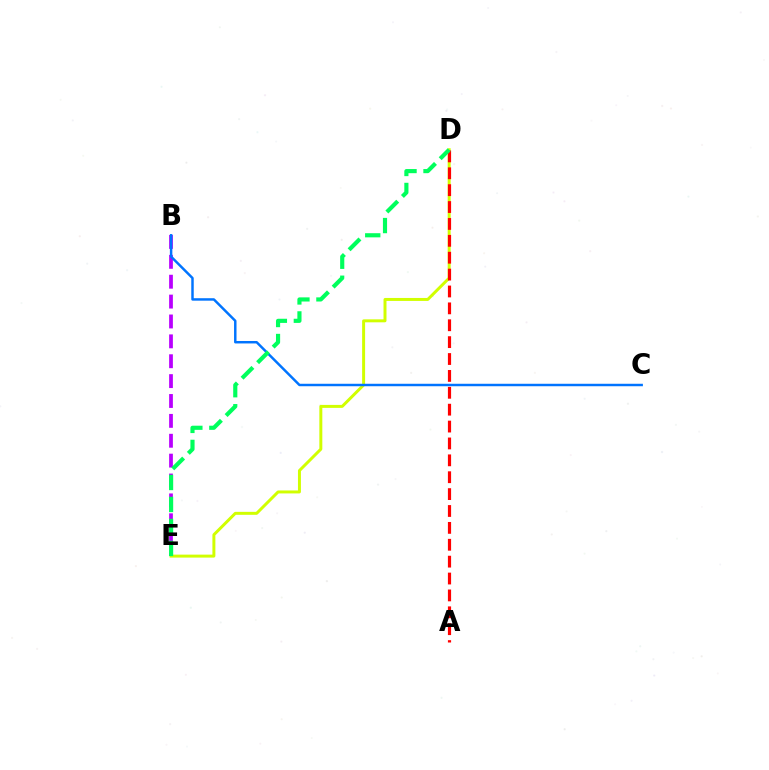{('B', 'E'): [{'color': '#b900ff', 'line_style': 'dashed', 'thickness': 2.7}], ('D', 'E'): [{'color': '#d1ff00', 'line_style': 'solid', 'thickness': 2.14}, {'color': '#00ff5c', 'line_style': 'dashed', 'thickness': 2.99}], ('B', 'C'): [{'color': '#0074ff', 'line_style': 'solid', 'thickness': 1.77}], ('A', 'D'): [{'color': '#ff0000', 'line_style': 'dashed', 'thickness': 2.29}]}